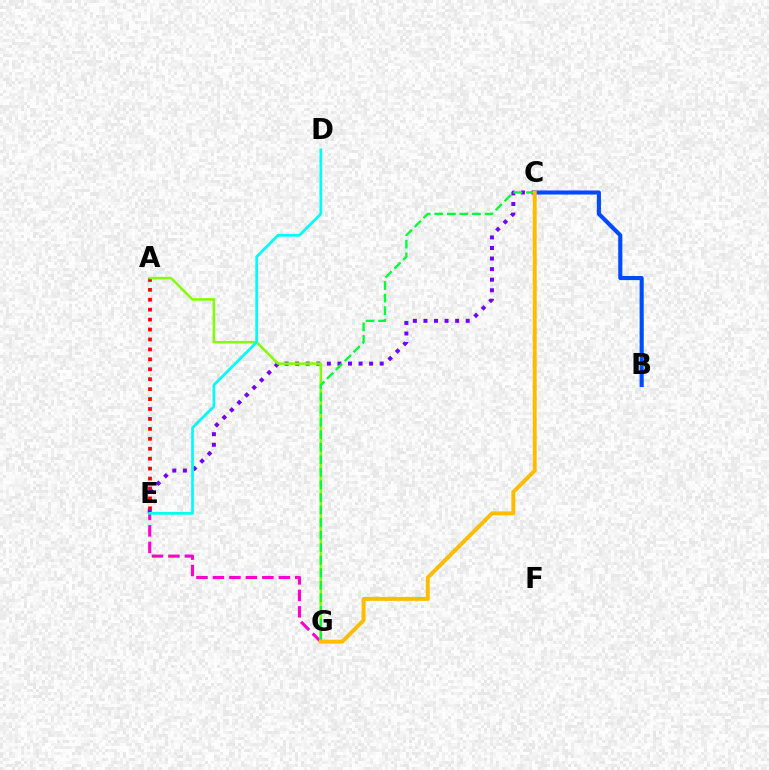{('C', 'E'): [{'color': '#7200ff', 'line_style': 'dotted', 'thickness': 2.87}], ('E', 'G'): [{'color': '#ff00cf', 'line_style': 'dashed', 'thickness': 2.24}], ('A', 'E'): [{'color': '#ff0000', 'line_style': 'dotted', 'thickness': 2.7}], ('A', 'G'): [{'color': '#84ff00', 'line_style': 'solid', 'thickness': 1.83}], ('B', 'C'): [{'color': '#004bff', 'line_style': 'solid', 'thickness': 2.96}], ('D', 'E'): [{'color': '#00fff6', 'line_style': 'solid', 'thickness': 1.96}], ('C', 'G'): [{'color': '#00ff39', 'line_style': 'dashed', 'thickness': 1.7}, {'color': '#ffbd00', 'line_style': 'solid', 'thickness': 2.85}]}